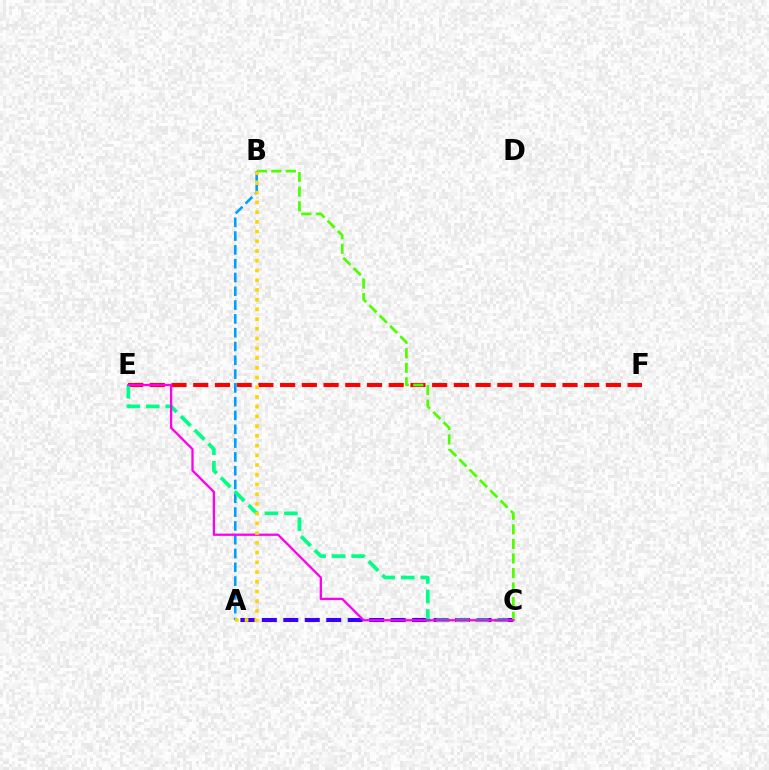{('E', 'F'): [{'color': '#ff0000', 'line_style': 'dashed', 'thickness': 2.95}], ('A', 'C'): [{'color': '#3700ff', 'line_style': 'dashed', 'thickness': 2.92}], ('B', 'C'): [{'color': '#4fff00', 'line_style': 'dashed', 'thickness': 1.98}], ('A', 'B'): [{'color': '#009eff', 'line_style': 'dashed', 'thickness': 1.87}, {'color': '#ffd500', 'line_style': 'dotted', 'thickness': 2.64}], ('C', 'E'): [{'color': '#00ff86', 'line_style': 'dashed', 'thickness': 2.65}, {'color': '#ff00ed', 'line_style': 'solid', 'thickness': 1.65}]}